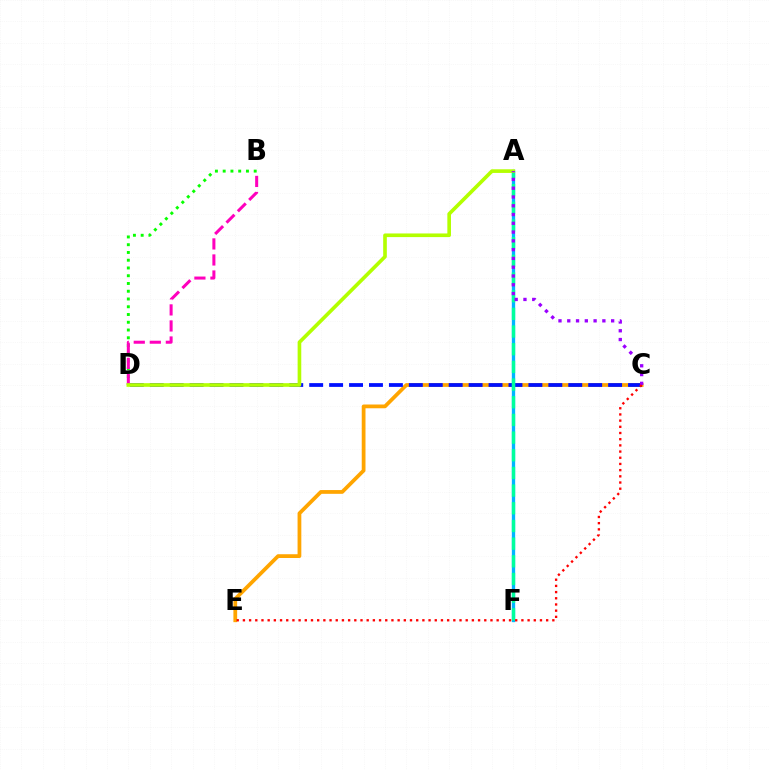{('B', 'D'): [{'color': '#08ff00', 'line_style': 'dotted', 'thickness': 2.11}, {'color': '#ff00bd', 'line_style': 'dashed', 'thickness': 2.18}], ('C', 'E'): [{'color': '#ffa500', 'line_style': 'solid', 'thickness': 2.71}, {'color': '#ff0000', 'line_style': 'dotted', 'thickness': 1.68}], ('C', 'D'): [{'color': '#0010ff', 'line_style': 'dashed', 'thickness': 2.71}], ('A', 'F'): [{'color': '#00b5ff', 'line_style': 'solid', 'thickness': 2.39}, {'color': '#00ff9d', 'line_style': 'dashed', 'thickness': 2.4}], ('A', 'D'): [{'color': '#b3ff00', 'line_style': 'solid', 'thickness': 2.62}], ('A', 'C'): [{'color': '#9b00ff', 'line_style': 'dotted', 'thickness': 2.38}]}